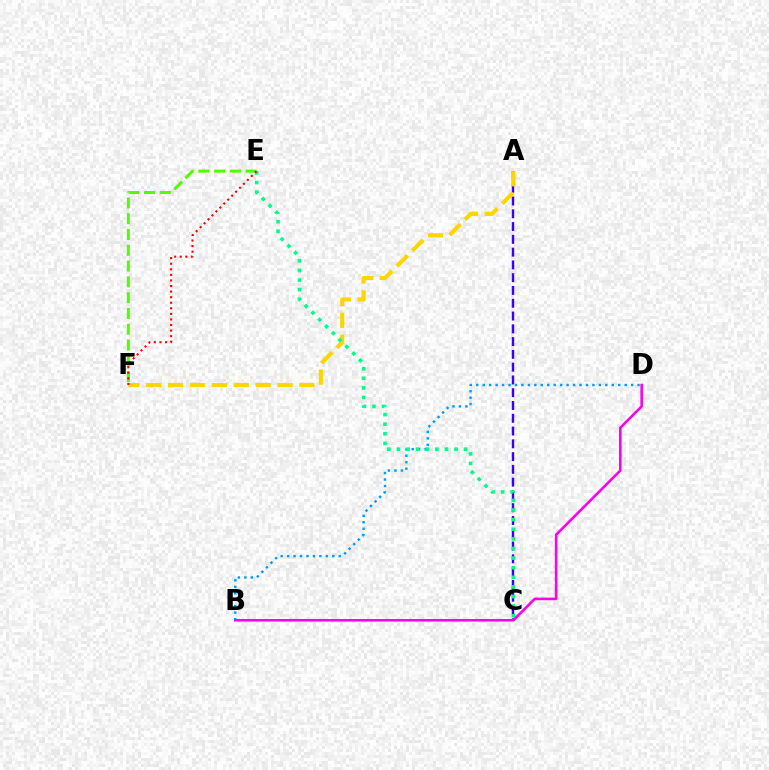{('A', 'C'): [{'color': '#3700ff', 'line_style': 'dashed', 'thickness': 1.74}], ('B', 'D'): [{'color': '#009eff', 'line_style': 'dotted', 'thickness': 1.75}, {'color': '#ff00ed', 'line_style': 'solid', 'thickness': 1.86}], ('E', 'F'): [{'color': '#4fff00', 'line_style': 'dashed', 'thickness': 2.14}, {'color': '#ff0000', 'line_style': 'dotted', 'thickness': 1.51}], ('A', 'F'): [{'color': '#ffd500', 'line_style': 'dashed', 'thickness': 2.97}], ('C', 'E'): [{'color': '#00ff86', 'line_style': 'dotted', 'thickness': 2.61}]}